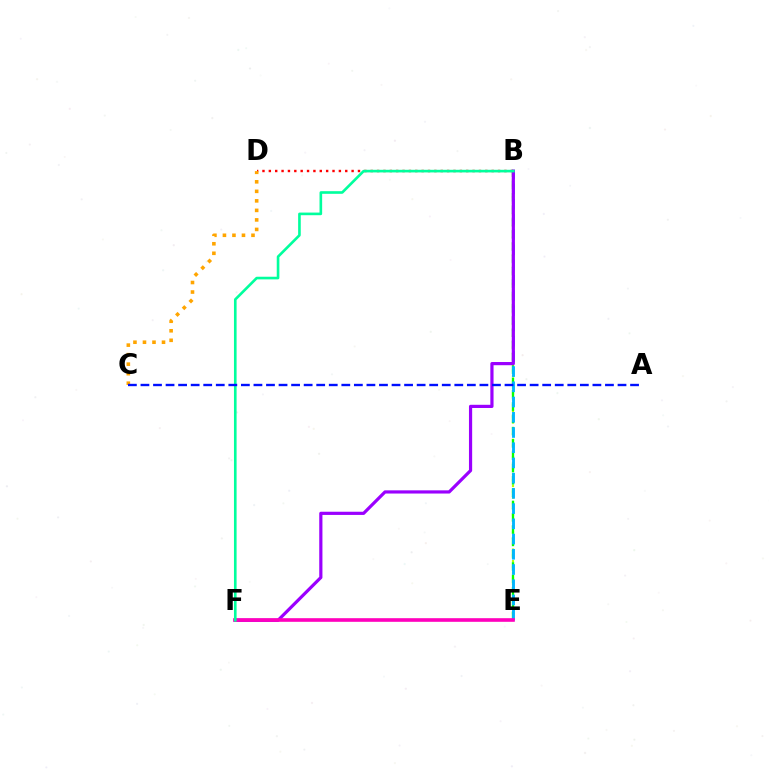{('B', 'E'): [{'color': '#b3ff00', 'line_style': 'dotted', 'thickness': 1.57}, {'color': '#08ff00', 'line_style': 'dashed', 'thickness': 1.67}, {'color': '#00b5ff', 'line_style': 'dashed', 'thickness': 2.07}], ('B', 'D'): [{'color': '#ff0000', 'line_style': 'dotted', 'thickness': 1.73}], ('B', 'F'): [{'color': '#9b00ff', 'line_style': 'solid', 'thickness': 2.3}, {'color': '#00ff9d', 'line_style': 'solid', 'thickness': 1.9}], ('E', 'F'): [{'color': '#ff00bd', 'line_style': 'solid', 'thickness': 2.61}], ('C', 'D'): [{'color': '#ffa500', 'line_style': 'dotted', 'thickness': 2.59}], ('A', 'C'): [{'color': '#0010ff', 'line_style': 'dashed', 'thickness': 1.71}]}